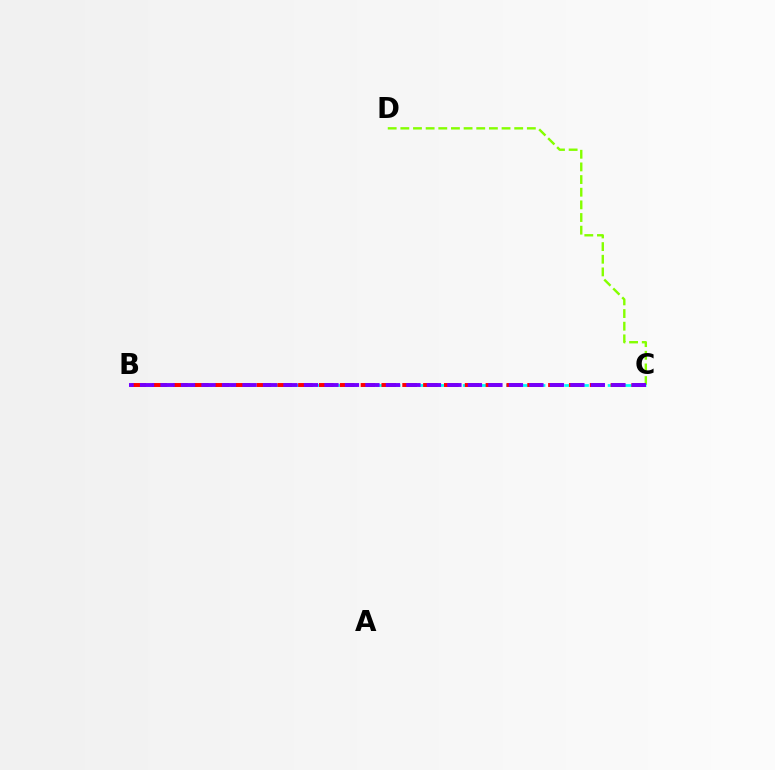{('C', 'D'): [{'color': '#84ff00', 'line_style': 'dashed', 'thickness': 1.72}], ('B', 'C'): [{'color': '#00fff6', 'line_style': 'dashed', 'thickness': 1.97}, {'color': '#ff0000', 'line_style': 'dashed', 'thickness': 2.83}, {'color': '#7200ff', 'line_style': 'dashed', 'thickness': 2.78}]}